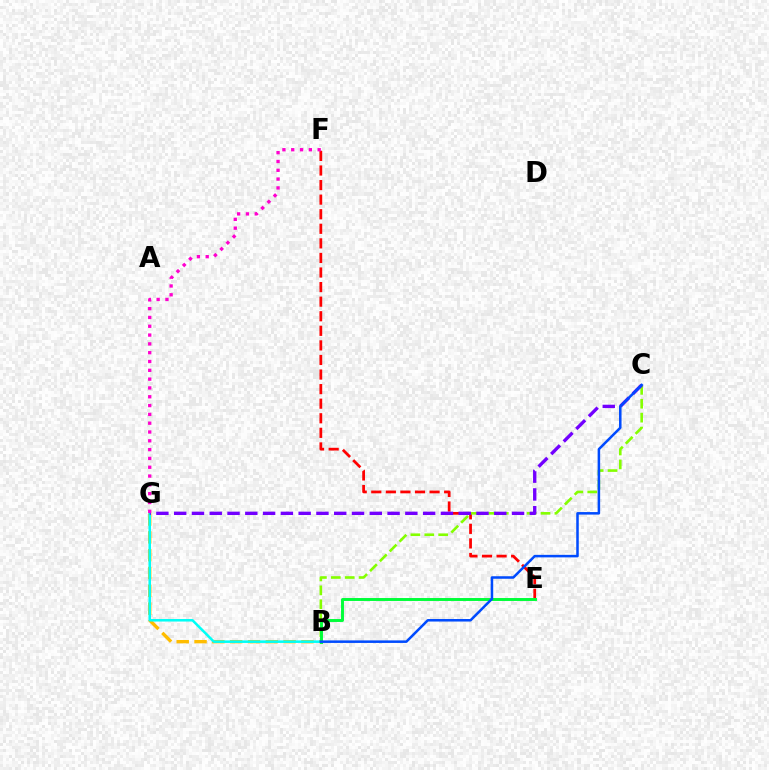{('B', 'G'): [{'color': '#ffbd00', 'line_style': 'dashed', 'thickness': 2.42}, {'color': '#00fff6', 'line_style': 'solid', 'thickness': 1.82}], ('E', 'F'): [{'color': '#ff0000', 'line_style': 'dashed', 'thickness': 1.98}], ('B', 'C'): [{'color': '#84ff00', 'line_style': 'dashed', 'thickness': 1.89}, {'color': '#004bff', 'line_style': 'solid', 'thickness': 1.82}], ('C', 'G'): [{'color': '#7200ff', 'line_style': 'dashed', 'thickness': 2.42}], ('B', 'E'): [{'color': '#00ff39', 'line_style': 'solid', 'thickness': 2.12}], ('F', 'G'): [{'color': '#ff00cf', 'line_style': 'dotted', 'thickness': 2.39}]}